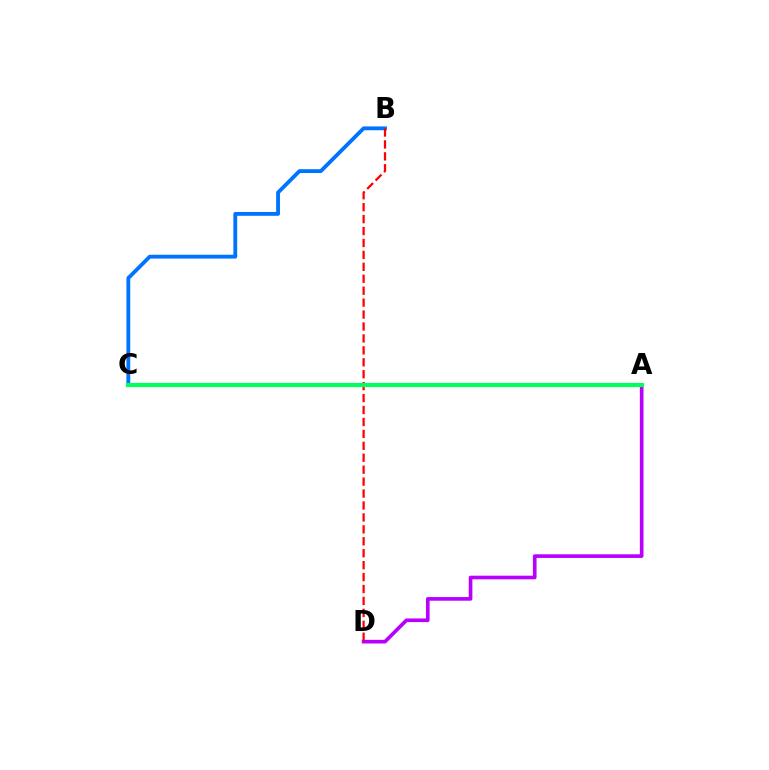{('B', 'C'): [{'color': '#0074ff', 'line_style': 'solid', 'thickness': 2.76}], ('A', 'C'): [{'color': '#d1ff00', 'line_style': 'solid', 'thickness': 2.86}, {'color': '#00ff5c', 'line_style': 'solid', 'thickness': 2.98}], ('A', 'D'): [{'color': '#b900ff', 'line_style': 'solid', 'thickness': 2.63}], ('B', 'D'): [{'color': '#ff0000', 'line_style': 'dashed', 'thickness': 1.62}]}